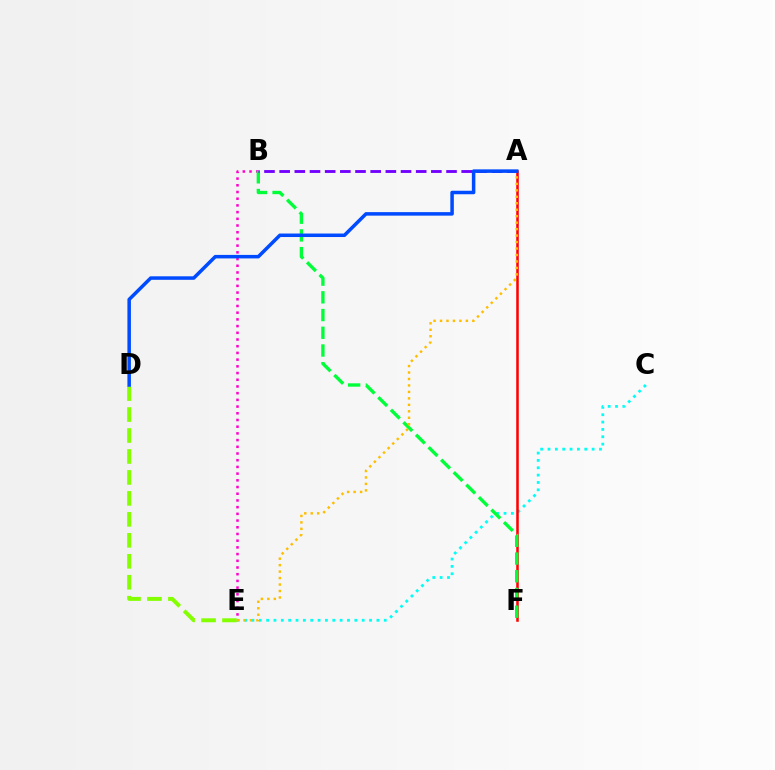{('B', 'E'): [{'color': '#ff00cf', 'line_style': 'dotted', 'thickness': 1.82}], ('C', 'E'): [{'color': '#00fff6', 'line_style': 'dotted', 'thickness': 2.0}], ('D', 'E'): [{'color': '#84ff00', 'line_style': 'dashed', 'thickness': 2.85}], ('A', 'F'): [{'color': '#ff0000', 'line_style': 'solid', 'thickness': 1.83}], ('B', 'F'): [{'color': '#00ff39', 'line_style': 'dashed', 'thickness': 2.41}], ('A', 'B'): [{'color': '#7200ff', 'line_style': 'dashed', 'thickness': 2.06}], ('A', 'E'): [{'color': '#ffbd00', 'line_style': 'dotted', 'thickness': 1.76}], ('A', 'D'): [{'color': '#004bff', 'line_style': 'solid', 'thickness': 2.53}]}